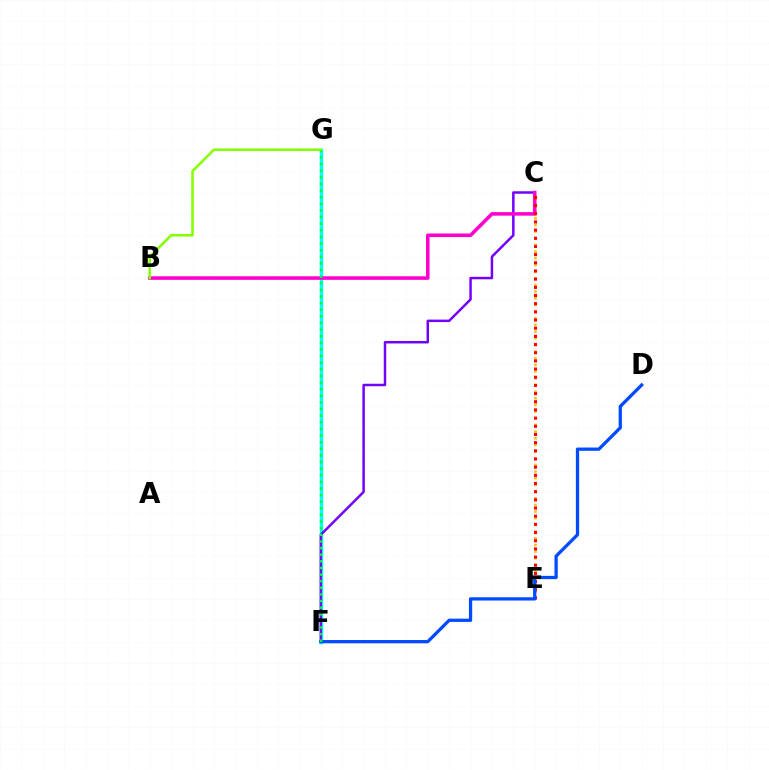{('F', 'G'): [{'color': '#00fff6', 'line_style': 'solid', 'thickness': 2.46}, {'color': '#00ff39', 'line_style': 'dotted', 'thickness': 1.8}], ('C', 'E'): [{'color': '#ffbd00', 'line_style': 'dotted', 'thickness': 1.81}, {'color': '#ff0000', 'line_style': 'dotted', 'thickness': 2.22}], ('C', 'F'): [{'color': '#7200ff', 'line_style': 'solid', 'thickness': 1.78}], ('B', 'C'): [{'color': '#ff00cf', 'line_style': 'solid', 'thickness': 2.56}], ('D', 'F'): [{'color': '#004bff', 'line_style': 'solid', 'thickness': 2.35}], ('B', 'G'): [{'color': '#84ff00', 'line_style': 'solid', 'thickness': 1.84}]}